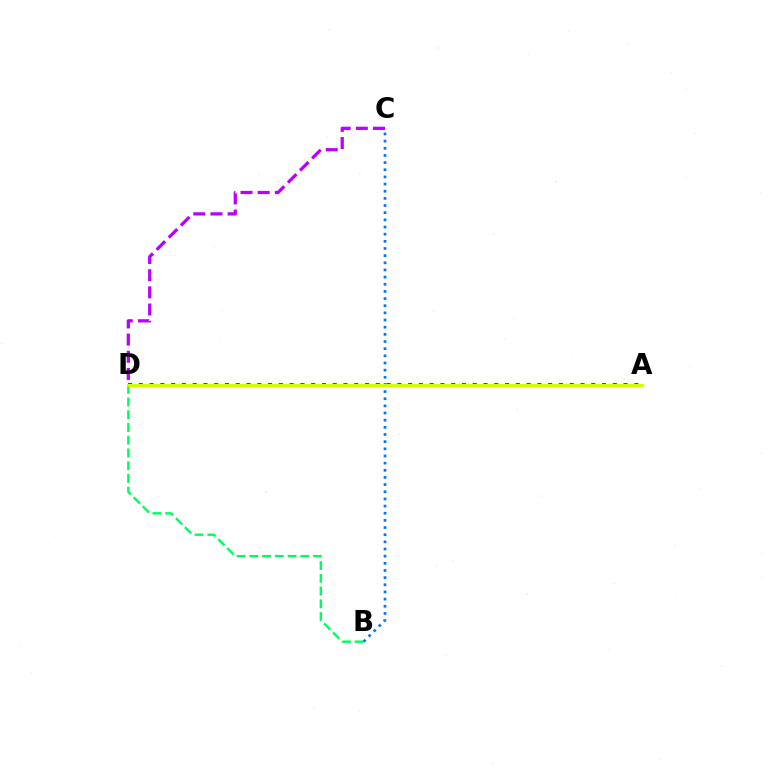{('B', 'D'): [{'color': '#00ff5c', 'line_style': 'dashed', 'thickness': 1.73}], ('B', 'C'): [{'color': '#0074ff', 'line_style': 'dotted', 'thickness': 1.94}], ('A', 'D'): [{'color': '#ff0000', 'line_style': 'dotted', 'thickness': 2.93}, {'color': '#d1ff00', 'line_style': 'solid', 'thickness': 2.2}], ('C', 'D'): [{'color': '#b900ff', 'line_style': 'dashed', 'thickness': 2.33}]}